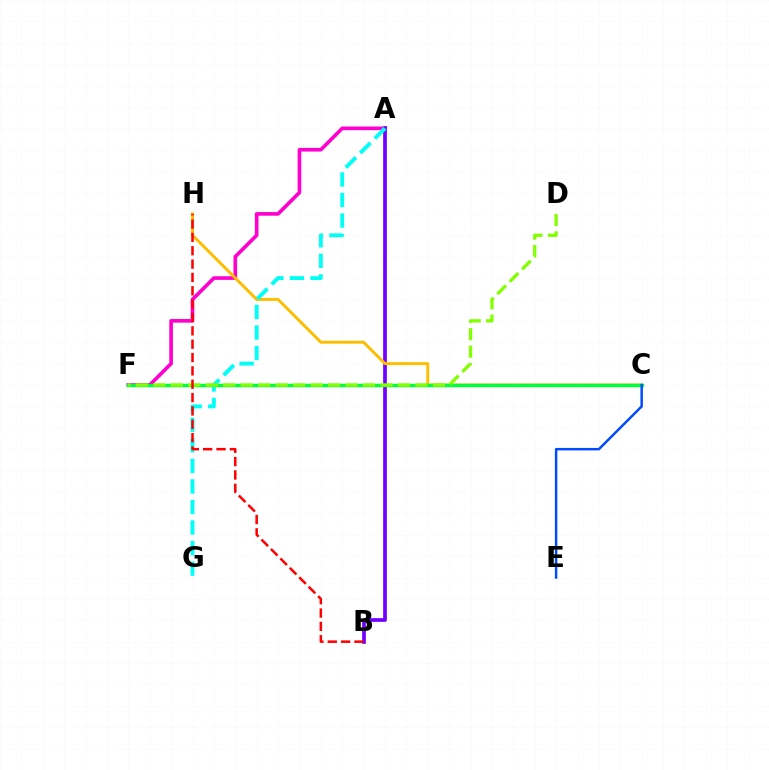{('A', 'F'): [{'color': '#ff00cf', 'line_style': 'solid', 'thickness': 2.62}], ('A', 'B'): [{'color': '#7200ff', 'line_style': 'solid', 'thickness': 2.67}], ('C', 'H'): [{'color': '#ffbd00', 'line_style': 'solid', 'thickness': 2.12}], ('A', 'G'): [{'color': '#00fff6', 'line_style': 'dashed', 'thickness': 2.79}], ('C', 'F'): [{'color': '#00ff39', 'line_style': 'solid', 'thickness': 2.46}], ('C', 'E'): [{'color': '#004bff', 'line_style': 'solid', 'thickness': 1.78}], ('D', 'F'): [{'color': '#84ff00', 'line_style': 'dashed', 'thickness': 2.37}], ('B', 'H'): [{'color': '#ff0000', 'line_style': 'dashed', 'thickness': 1.81}]}